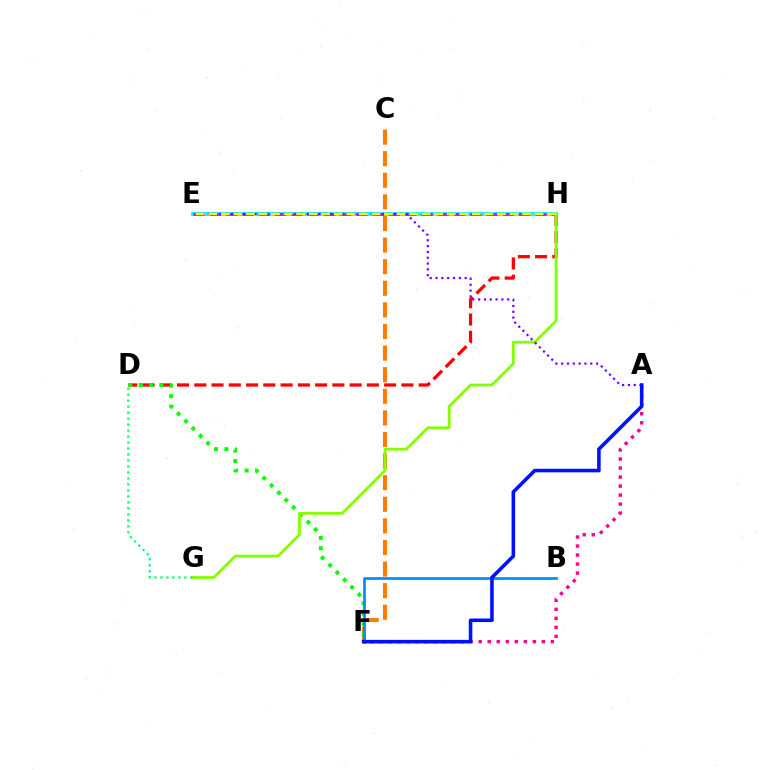{('D', 'H'): [{'color': '#ff0000', 'line_style': 'dashed', 'thickness': 2.35}], ('A', 'F'): [{'color': '#ff0094', 'line_style': 'dotted', 'thickness': 2.45}, {'color': '#0010ff', 'line_style': 'solid', 'thickness': 2.56}], ('C', 'F'): [{'color': '#ff7c00', 'line_style': 'dashed', 'thickness': 2.93}], ('D', 'F'): [{'color': '#08ff00', 'line_style': 'dotted', 'thickness': 2.83}], ('E', 'H'): [{'color': '#00fff6', 'line_style': 'solid', 'thickness': 2.79}, {'color': '#ee00ff', 'line_style': 'dashed', 'thickness': 2.21}, {'color': '#fcf500', 'line_style': 'dashed', 'thickness': 1.7}], ('B', 'F'): [{'color': '#008cff', 'line_style': 'solid', 'thickness': 1.94}], ('G', 'H'): [{'color': '#84ff00', 'line_style': 'solid', 'thickness': 2.02}], ('A', 'E'): [{'color': '#7200ff', 'line_style': 'dotted', 'thickness': 1.58}], ('D', 'G'): [{'color': '#00ff74', 'line_style': 'dotted', 'thickness': 1.63}]}